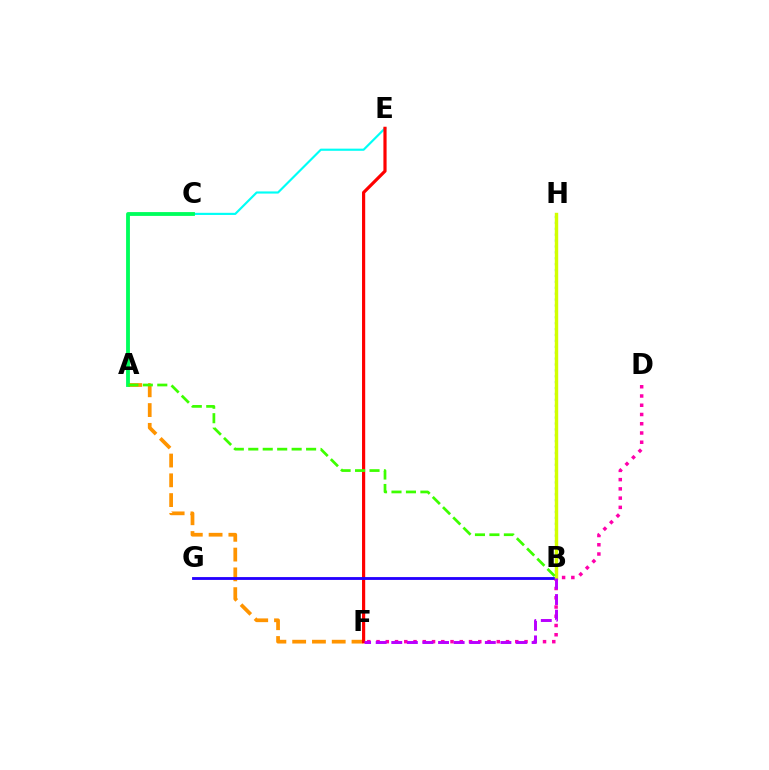{('A', 'F'): [{'color': '#ff9400', 'line_style': 'dashed', 'thickness': 2.69}], ('D', 'F'): [{'color': '#ff00ac', 'line_style': 'dotted', 'thickness': 2.51}], ('C', 'E'): [{'color': '#00fff6', 'line_style': 'solid', 'thickness': 1.55}], ('A', 'C'): [{'color': '#00ff5c', 'line_style': 'solid', 'thickness': 2.76}], ('B', 'H'): [{'color': '#0074ff', 'line_style': 'dotted', 'thickness': 1.6}, {'color': '#d1ff00', 'line_style': 'solid', 'thickness': 2.46}], ('E', 'F'): [{'color': '#ff0000', 'line_style': 'solid', 'thickness': 2.29}], ('B', 'G'): [{'color': '#2500ff', 'line_style': 'solid', 'thickness': 2.04}], ('B', 'F'): [{'color': '#b900ff', 'line_style': 'dashed', 'thickness': 2.12}], ('A', 'B'): [{'color': '#3dff00', 'line_style': 'dashed', 'thickness': 1.96}]}